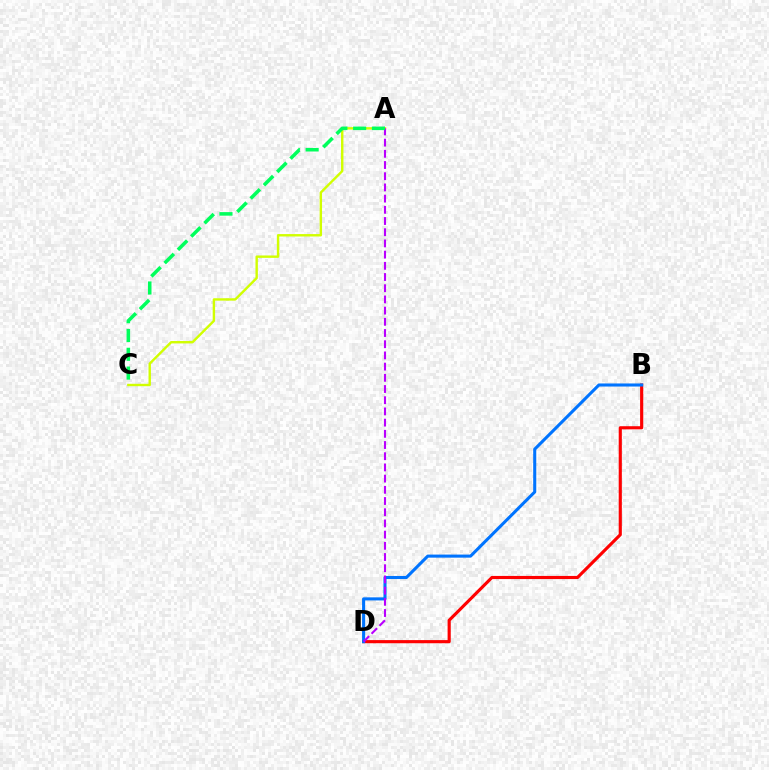{('B', 'D'): [{'color': '#ff0000', 'line_style': 'solid', 'thickness': 2.26}, {'color': '#0074ff', 'line_style': 'solid', 'thickness': 2.21}], ('A', 'C'): [{'color': '#d1ff00', 'line_style': 'solid', 'thickness': 1.73}, {'color': '#00ff5c', 'line_style': 'dashed', 'thickness': 2.55}], ('A', 'D'): [{'color': '#b900ff', 'line_style': 'dashed', 'thickness': 1.52}]}